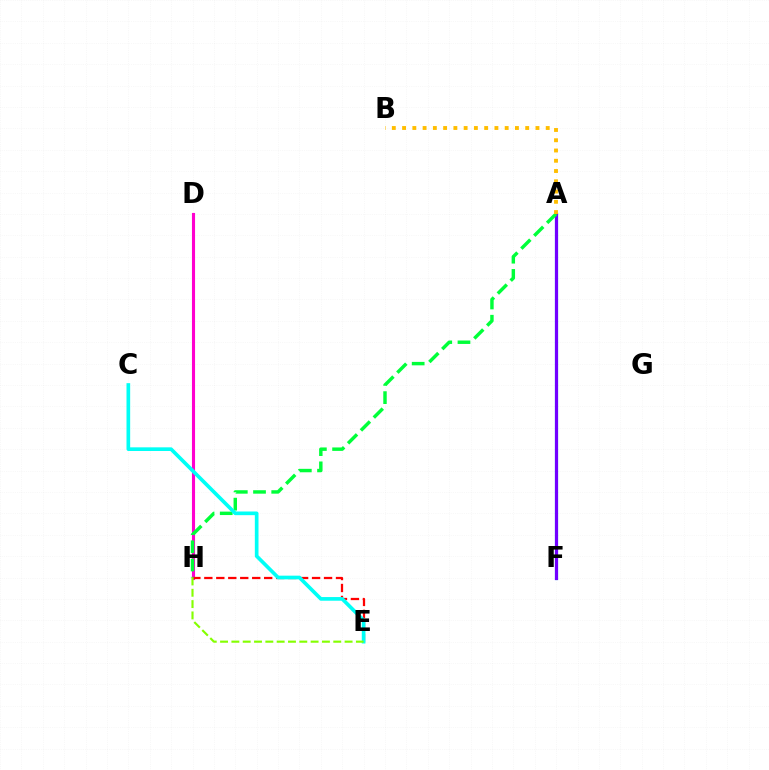{('A', 'F'): [{'color': '#004bff', 'line_style': 'solid', 'thickness': 2.31}, {'color': '#7200ff', 'line_style': 'solid', 'thickness': 2.18}], ('D', 'H'): [{'color': '#ff00cf', 'line_style': 'solid', 'thickness': 2.23}], ('E', 'H'): [{'color': '#ff0000', 'line_style': 'dashed', 'thickness': 1.63}, {'color': '#84ff00', 'line_style': 'dashed', 'thickness': 1.54}], ('A', 'H'): [{'color': '#00ff39', 'line_style': 'dashed', 'thickness': 2.48}], ('A', 'B'): [{'color': '#ffbd00', 'line_style': 'dotted', 'thickness': 2.79}], ('C', 'E'): [{'color': '#00fff6', 'line_style': 'solid', 'thickness': 2.64}]}